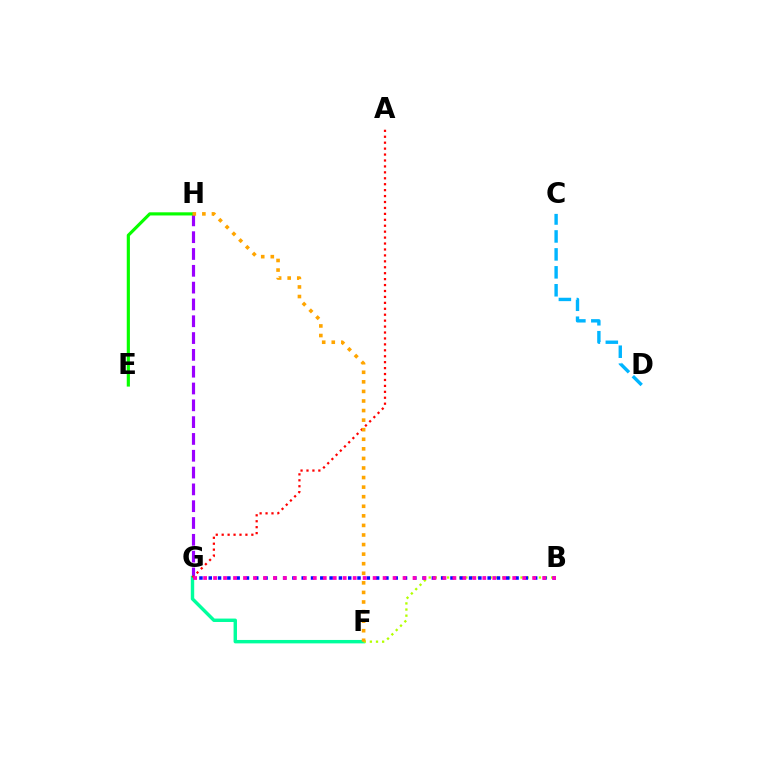{('G', 'H'): [{'color': '#9b00ff', 'line_style': 'dashed', 'thickness': 2.28}], ('F', 'G'): [{'color': '#00ff9d', 'line_style': 'solid', 'thickness': 2.46}], ('E', 'H'): [{'color': '#08ff00', 'line_style': 'solid', 'thickness': 2.27}], ('B', 'F'): [{'color': '#b3ff00', 'line_style': 'dotted', 'thickness': 1.66}], ('C', 'D'): [{'color': '#00b5ff', 'line_style': 'dashed', 'thickness': 2.44}], ('B', 'G'): [{'color': '#0010ff', 'line_style': 'dotted', 'thickness': 2.53}, {'color': '#ff00bd', 'line_style': 'dotted', 'thickness': 2.71}], ('A', 'G'): [{'color': '#ff0000', 'line_style': 'dotted', 'thickness': 1.61}], ('F', 'H'): [{'color': '#ffa500', 'line_style': 'dotted', 'thickness': 2.6}]}